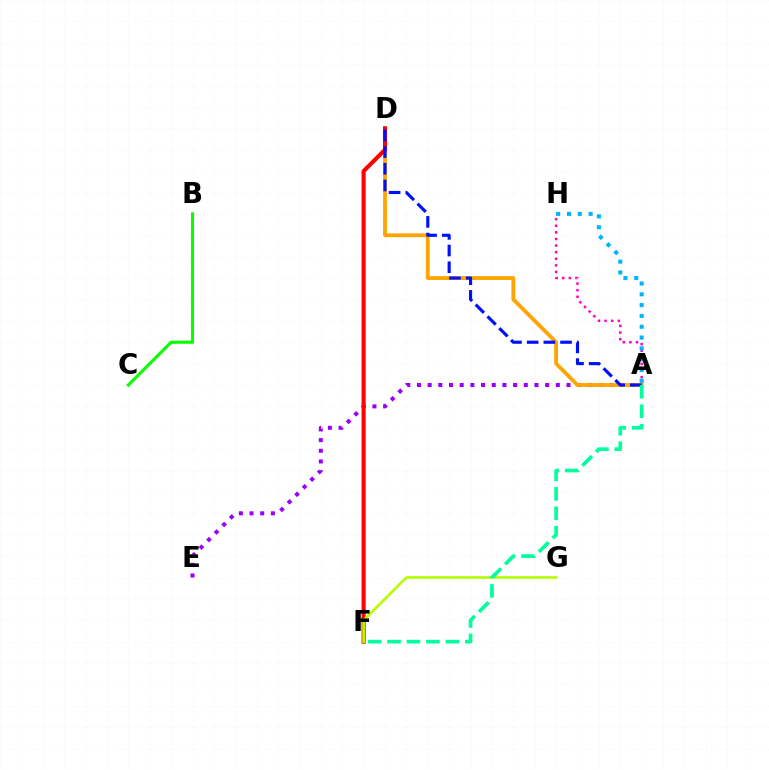{('A', 'H'): [{'color': '#ff00bd', 'line_style': 'dotted', 'thickness': 1.79}, {'color': '#00b5ff', 'line_style': 'dotted', 'thickness': 2.94}], ('A', 'E'): [{'color': '#9b00ff', 'line_style': 'dotted', 'thickness': 2.9}], ('A', 'D'): [{'color': '#ffa500', 'line_style': 'solid', 'thickness': 2.76}, {'color': '#0010ff', 'line_style': 'dashed', 'thickness': 2.27}], ('D', 'F'): [{'color': '#ff0000', 'line_style': 'solid', 'thickness': 2.94}], ('F', 'G'): [{'color': '#b3ff00', 'line_style': 'solid', 'thickness': 1.9}], ('A', 'F'): [{'color': '#00ff9d', 'line_style': 'dashed', 'thickness': 2.64}], ('B', 'C'): [{'color': '#08ff00', 'line_style': 'solid', 'thickness': 2.21}]}